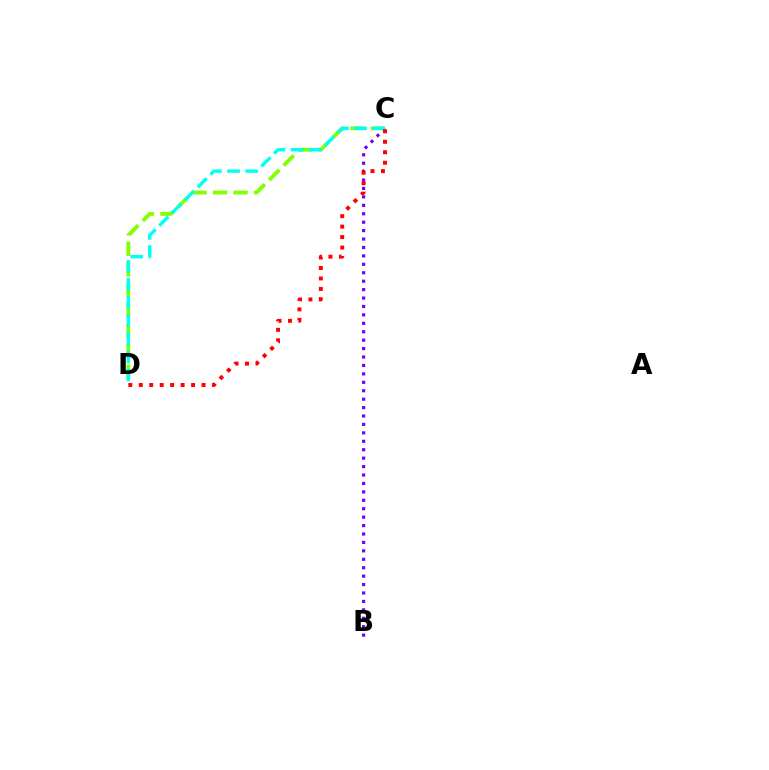{('C', 'D'): [{'color': '#84ff00', 'line_style': 'dashed', 'thickness': 2.78}, {'color': '#00fff6', 'line_style': 'dashed', 'thickness': 2.46}, {'color': '#ff0000', 'line_style': 'dotted', 'thickness': 2.84}], ('B', 'C'): [{'color': '#7200ff', 'line_style': 'dotted', 'thickness': 2.29}]}